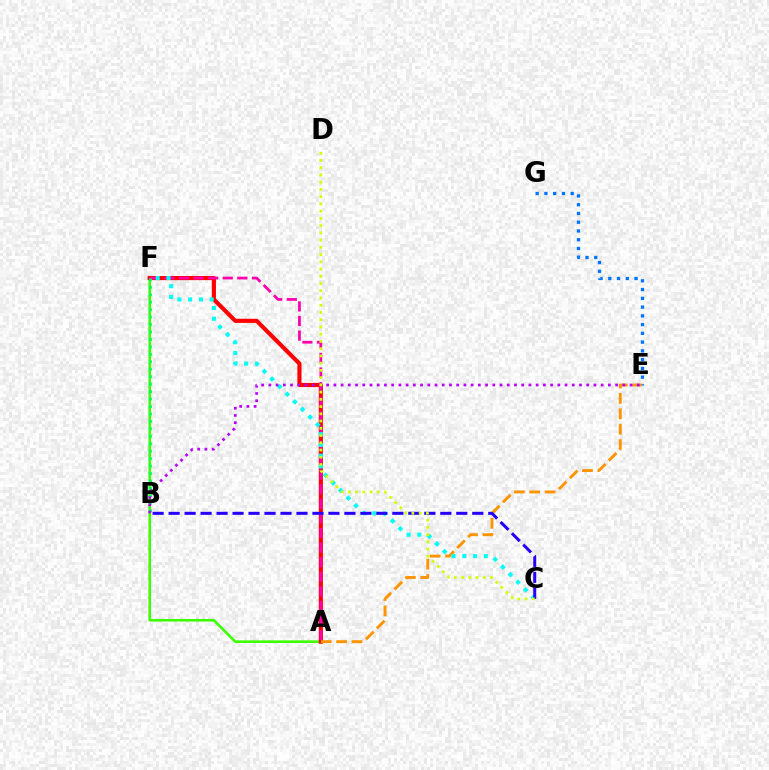{('E', 'G'): [{'color': '#0074ff', 'line_style': 'dotted', 'thickness': 2.38}], ('A', 'F'): [{'color': '#3dff00', 'line_style': 'solid', 'thickness': 1.9}, {'color': '#ff0000', 'line_style': 'solid', 'thickness': 2.97}, {'color': '#ff00ac', 'line_style': 'dashed', 'thickness': 1.98}], ('B', 'F'): [{'color': '#00ff5c', 'line_style': 'dotted', 'thickness': 2.02}], ('A', 'E'): [{'color': '#ff9400', 'line_style': 'dashed', 'thickness': 2.09}], ('C', 'F'): [{'color': '#00fff6', 'line_style': 'dotted', 'thickness': 2.92}], ('B', 'E'): [{'color': '#b900ff', 'line_style': 'dotted', 'thickness': 1.96}], ('B', 'C'): [{'color': '#2500ff', 'line_style': 'dashed', 'thickness': 2.17}], ('C', 'D'): [{'color': '#d1ff00', 'line_style': 'dotted', 'thickness': 1.97}]}